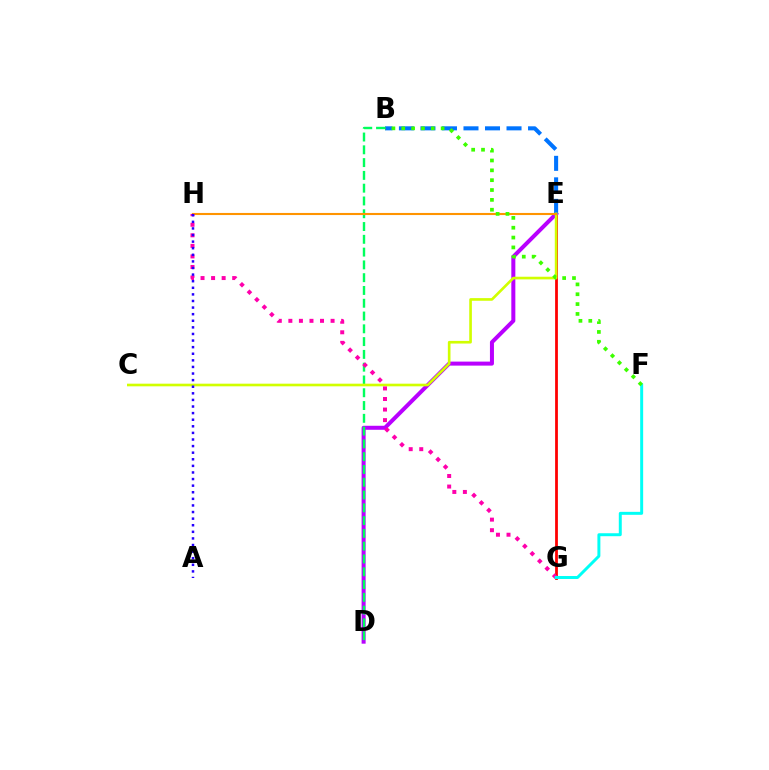{('E', 'G'): [{'color': '#ff0000', 'line_style': 'solid', 'thickness': 1.99}], ('D', 'E'): [{'color': '#b900ff', 'line_style': 'solid', 'thickness': 2.89}], ('B', 'D'): [{'color': '#00ff5c', 'line_style': 'dashed', 'thickness': 1.74}], ('B', 'E'): [{'color': '#0074ff', 'line_style': 'dashed', 'thickness': 2.92}], ('C', 'E'): [{'color': '#d1ff00', 'line_style': 'solid', 'thickness': 1.9}], ('E', 'H'): [{'color': '#ff9400', 'line_style': 'solid', 'thickness': 1.51}], ('G', 'H'): [{'color': '#ff00ac', 'line_style': 'dotted', 'thickness': 2.87}], ('F', 'G'): [{'color': '#00fff6', 'line_style': 'solid', 'thickness': 2.14}], ('B', 'F'): [{'color': '#3dff00', 'line_style': 'dotted', 'thickness': 2.68}], ('A', 'H'): [{'color': '#2500ff', 'line_style': 'dotted', 'thickness': 1.79}]}